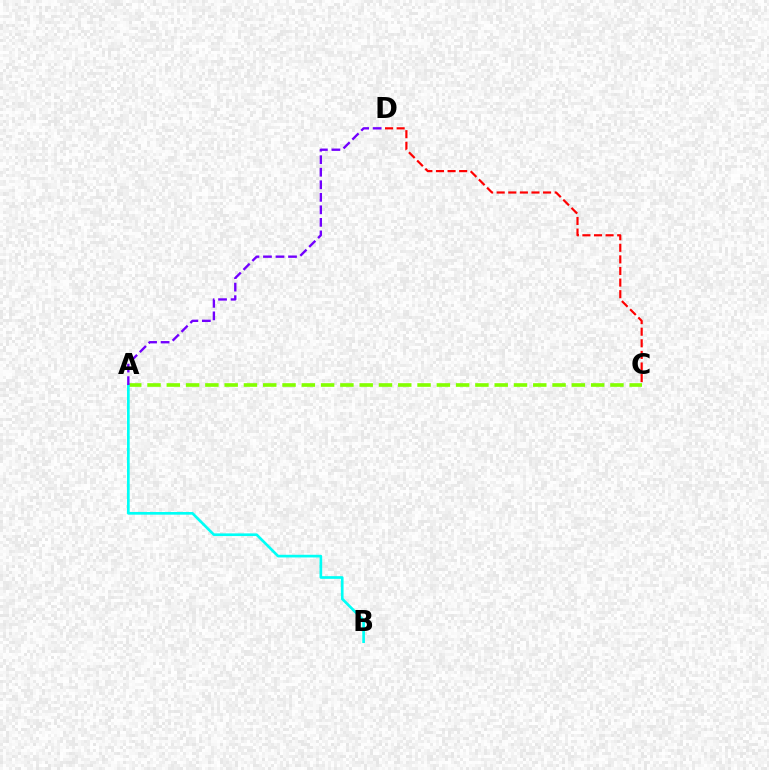{('A', 'C'): [{'color': '#84ff00', 'line_style': 'dashed', 'thickness': 2.62}], ('C', 'D'): [{'color': '#ff0000', 'line_style': 'dashed', 'thickness': 1.58}], ('A', 'B'): [{'color': '#00fff6', 'line_style': 'solid', 'thickness': 1.93}], ('A', 'D'): [{'color': '#7200ff', 'line_style': 'dashed', 'thickness': 1.7}]}